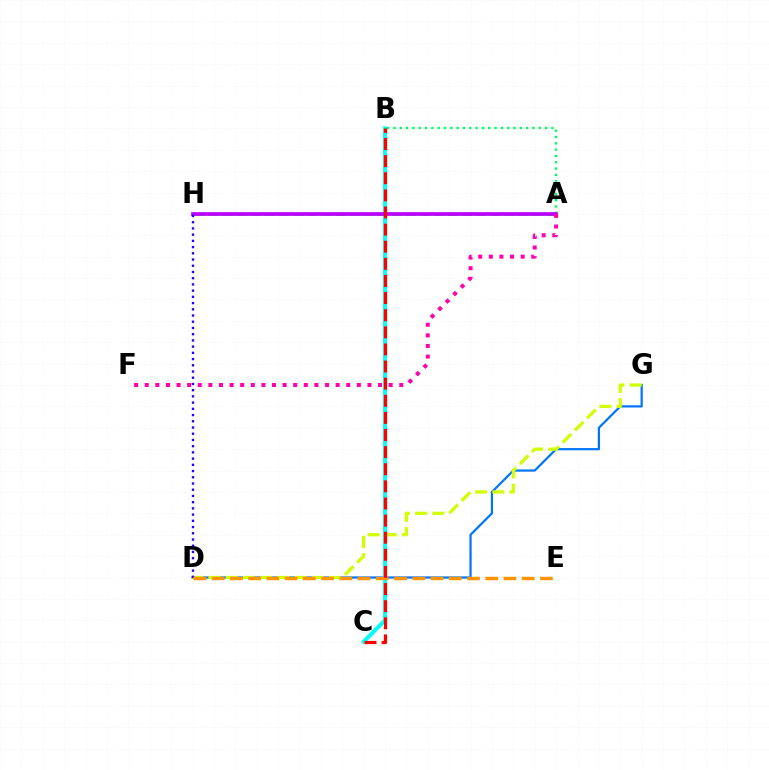{('D', 'G'): [{'color': '#0074ff', 'line_style': 'solid', 'thickness': 1.59}, {'color': '#d1ff00', 'line_style': 'dashed', 'thickness': 2.34}], ('A', 'B'): [{'color': '#00ff5c', 'line_style': 'dotted', 'thickness': 1.72}], ('B', 'C'): [{'color': '#00fff6', 'line_style': 'solid', 'thickness': 2.85}, {'color': '#ff0000', 'line_style': 'dashed', 'thickness': 2.33}], ('A', 'H'): [{'color': '#3dff00', 'line_style': 'dashed', 'thickness': 1.91}, {'color': '#b900ff', 'line_style': 'solid', 'thickness': 2.68}], ('D', 'H'): [{'color': '#2500ff', 'line_style': 'dotted', 'thickness': 1.69}], ('D', 'E'): [{'color': '#ff9400', 'line_style': 'dashed', 'thickness': 2.48}], ('A', 'F'): [{'color': '#ff00ac', 'line_style': 'dotted', 'thickness': 2.88}]}